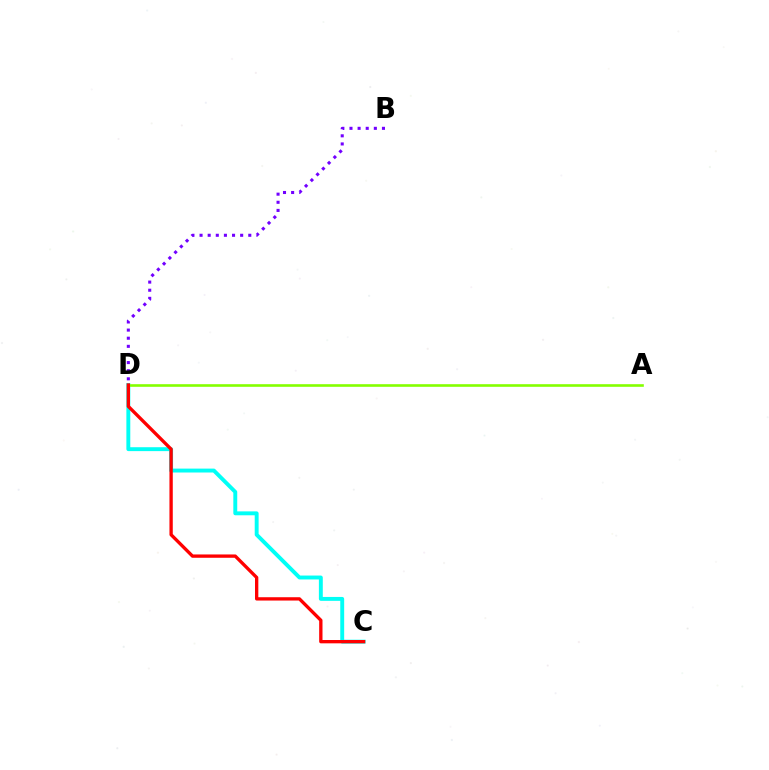{('C', 'D'): [{'color': '#00fff6', 'line_style': 'solid', 'thickness': 2.81}, {'color': '#ff0000', 'line_style': 'solid', 'thickness': 2.39}], ('A', 'D'): [{'color': '#84ff00', 'line_style': 'solid', 'thickness': 1.89}], ('B', 'D'): [{'color': '#7200ff', 'line_style': 'dotted', 'thickness': 2.21}]}